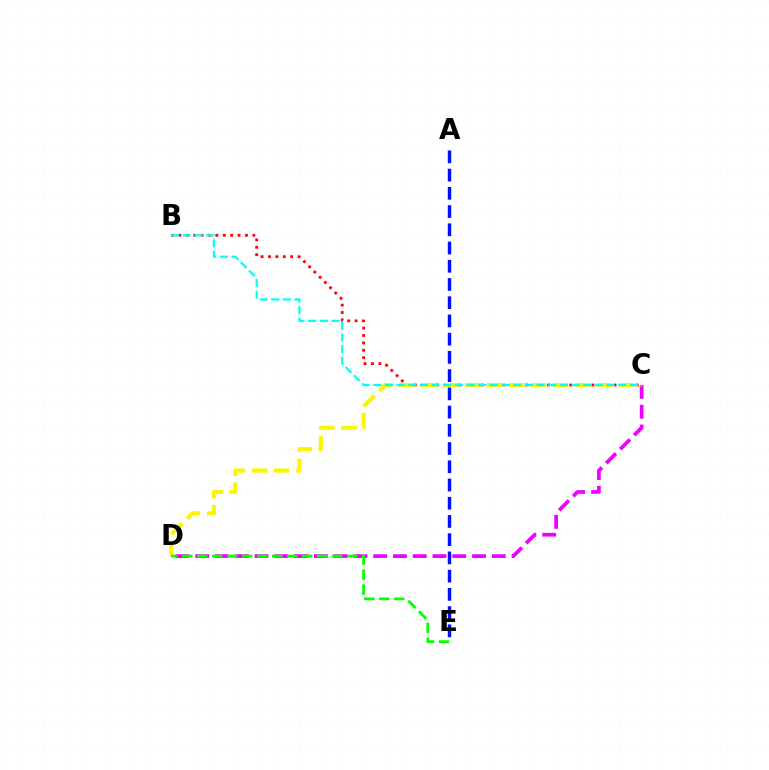{('C', 'D'): [{'color': '#ee00ff', 'line_style': 'dashed', 'thickness': 2.69}, {'color': '#fcf500', 'line_style': 'dashed', 'thickness': 2.99}], ('A', 'E'): [{'color': '#0010ff', 'line_style': 'dashed', 'thickness': 2.48}], ('B', 'C'): [{'color': '#ff0000', 'line_style': 'dotted', 'thickness': 2.01}, {'color': '#00fff6', 'line_style': 'dashed', 'thickness': 1.59}], ('D', 'E'): [{'color': '#08ff00', 'line_style': 'dashed', 'thickness': 2.04}]}